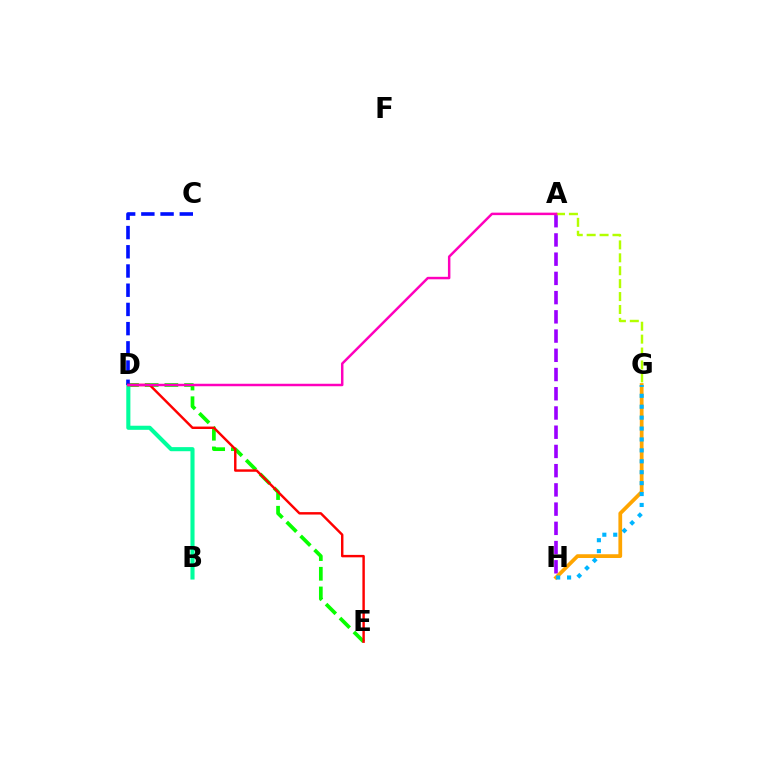{('A', 'H'): [{'color': '#9b00ff', 'line_style': 'dashed', 'thickness': 2.61}], ('D', 'E'): [{'color': '#08ff00', 'line_style': 'dashed', 'thickness': 2.67}, {'color': '#ff0000', 'line_style': 'solid', 'thickness': 1.75}], ('G', 'H'): [{'color': '#ffa500', 'line_style': 'solid', 'thickness': 2.7}, {'color': '#00b5ff', 'line_style': 'dotted', 'thickness': 2.97}], ('B', 'D'): [{'color': '#00ff9d', 'line_style': 'solid', 'thickness': 2.95}], ('C', 'D'): [{'color': '#0010ff', 'line_style': 'dashed', 'thickness': 2.61}], ('A', 'G'): [{'color': '#b3ff00', 'line_style': 'dashed', 'thickness': 1.75}], ('A', 'D'): [{'color': '#ff00bd', 'line_style': 'solid', 'thickness': 1.78}]}